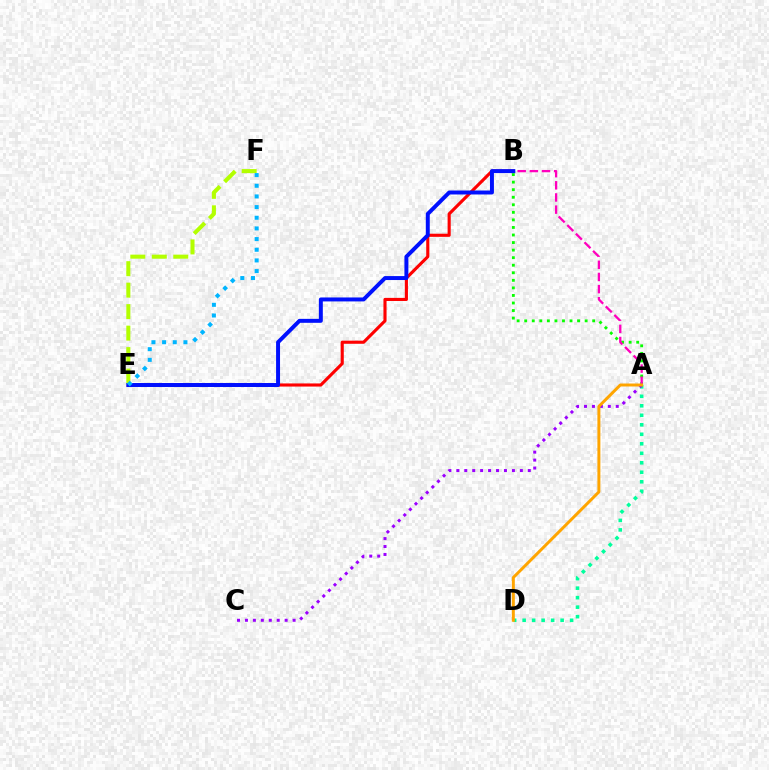{('A', 'D'): [{'color': '#00ff9d', 'line_style': 'dotted', 'thickness': 2.58}, {'color': '#ffa500', 'line_style': 'solid', 'thickness': 2.14}], ('A', 'B'): [{'color': '#08ff00', 'line_style': 'dotted', 'thickness': 2.05}, {'color': '#ff00bd', 'line_style': 'dashed', 'thickness': 1.65}], ('A', 'C'): [{'color': '#9b00ff', 'line_style': 'dotted', 'thickness': 2.16}], ('B', 'E'): [{'color': '#ff0000', 'line_style': 'solid', 'thickness': 2.25}, {'color': '#0010ff', 'line_style': 'solid', 'thickness': 2.85}], ('E', 'F'): [{'color': '#b3ff00', 'line_style': 'dashed', 'thickness': 2.92}, {'color': '#00b5ff', 'line_style': 'dotted', 'thickness': 2.9}]}